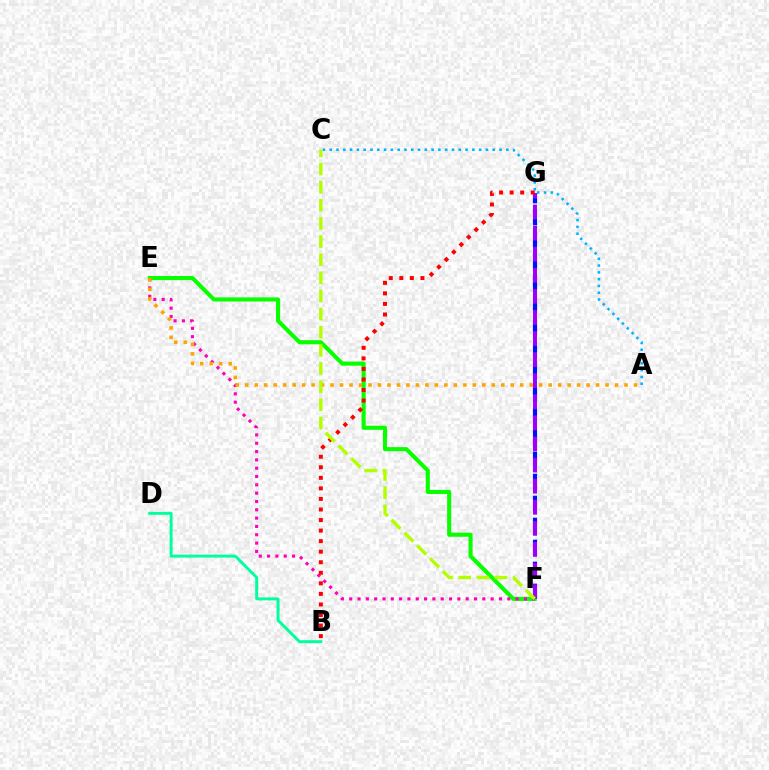{('E', 'F'): [{'color': '#08ff00', 'line_style': 'solid', 'thickness': 2.93}, {'color': '#ff00bd', 'line_style': 'dotted', 'thickness': 2.26}], ('A', 'C'): [{'color': '#00b5ff', 'line_style': 'dotted', 'thickness': 1.85}], ('A', 'E'): [{'color': '#ffa500', 'line_style': 'dotted', 'thickness': 2.58}], ('F', 'G'): [{'color': '#0010ff', 'line_style': 'dashed', 'thickness': 2.99}, {'color': '#9b00ff', 'line_style': 'dashed', 'thickness': 2.87}], ('B', 'D'): [{'color': '#00ff9d', 'line_style': 'solid', 'thickness': 2.12}], ('B', 'G'): [{'color': '#ff0000', 'line_style': 'dotted', 'thickness': 2.87}], ('C', 'F'): [{'color': '#b3ff00', 'line_style': 'dashed', 'thickness': 2.46}]}